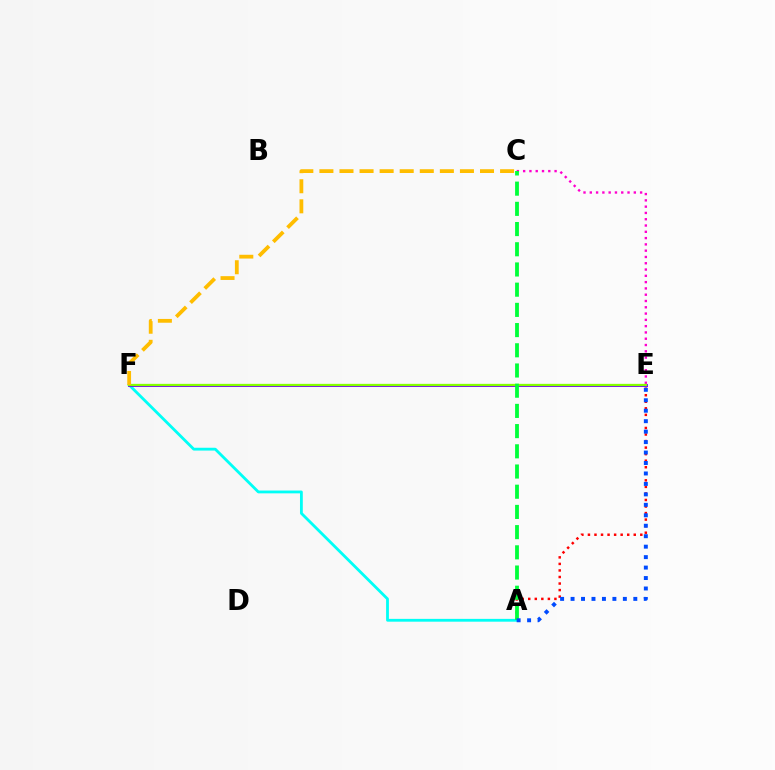{('A', 'E'): [{'color': '#ff0000', 'line_style': 'dotted', 'thickness': 1.78}, {'color': '#004bff', 'line_style': 'dotted', 'thickness': 2.84}], ('C', 'E'): [{'color': '#ff00cf', 'line_style': 'dotted', 'thickness': 1.71}], ('A', 'F'): [{'color': '#00fff6', 'line_style': 'solid', 'thickness': 2.02}], ('E', 'F'): [{'color': '#7200ff', 'line_style': 'solid', 'thickness': 2.11}, {'color': '#84ff00', 'line_style': 'solid', 'thickness': 1.65}], ('C', 'F'): [{'color': '#ffbd00', 'line_style': 'dashed', 'thickness': 2.73}], ('A', 'C'): [{'color': '#00ff39', 'line_style': 'dashed', 'thickness': 2.74}]}